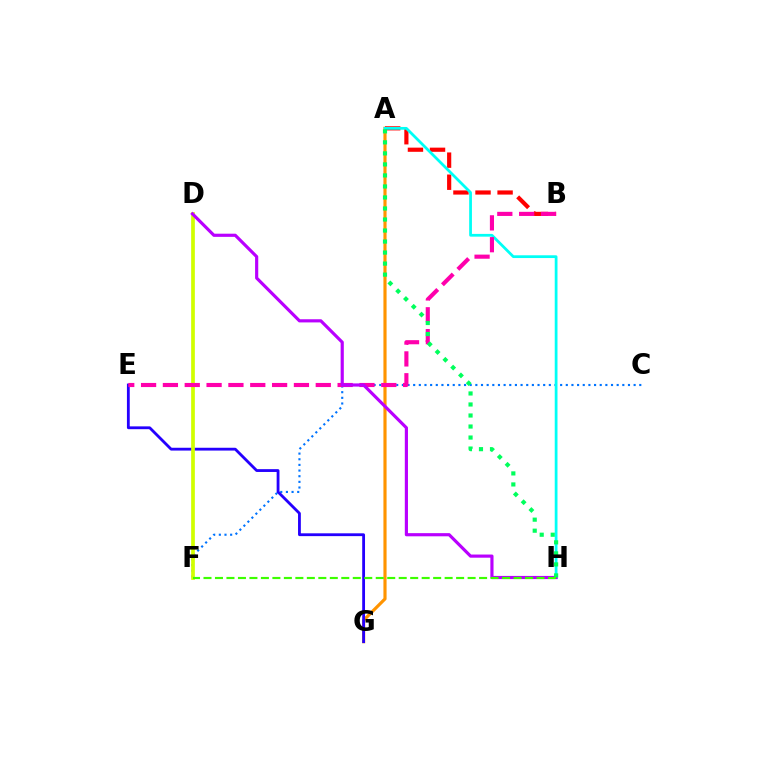{('C', 'F'): [{'color': '#0074ff', 'line_style': 'dotted', 'thickness': 1.54}], ('A', 'G'): [{'color': '#ff9400', 'line_style': 'solid', 'thickness': 2.27}], ('A', 'B'): [{'color': '#ff0000', 'line_style': 'dashed', 'thickness': 3.0}], ('A', 'H'): [{'color': '#00fff6', 'line_style': 'solid', 'thickness': 1.99}, {'color': '#00ff5c', 'line_style': 'dotted', 'thickness': 2.99}], ('E', 'G'): [{'color': '#2500ff', 'line_style': 'solid', 'thickness': 2.03}], ('D', 'F'): [{'color': '#d1ff00', 'line_style': 'solid', 'thickness': 2.67}], ('B', 'E'): [{'color': '#ff00ac', 'line_style': 'dashed', 'thickness': 2.97}], ('D', 'H'): [{'color': '#b900ff', 'line_style': 'solid', 'thickness': 2.28}], ('F', 'H'): [{'color': '#3dff00', 'line_style': 'dashed', 'thickness': 1.56}]}